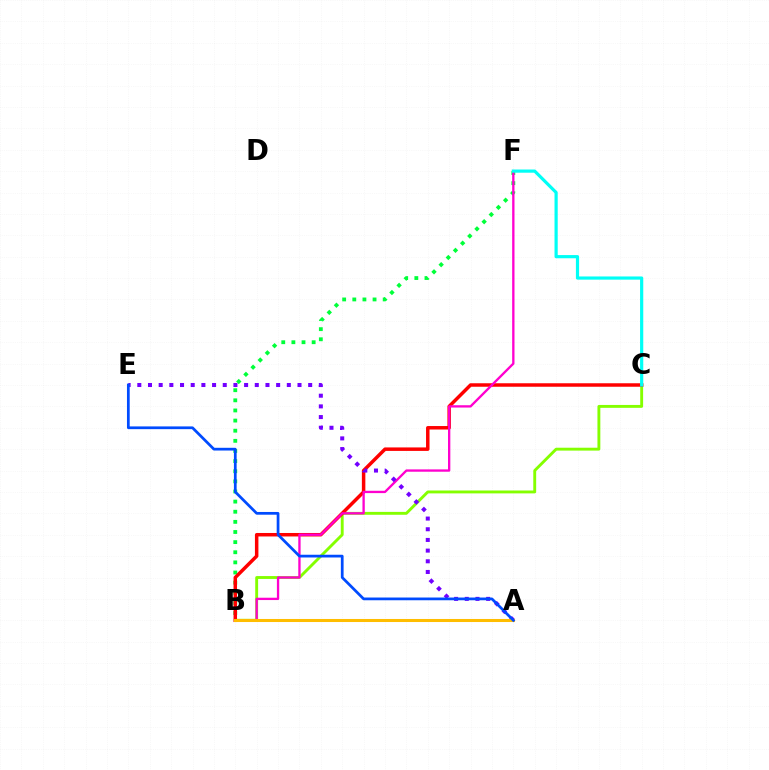{('B', 'F'): [{'color': '#00ff39', 'line_style': 'dotted', 'thickness': 2.75}, {'color': '#ff00cf', 'line_style': 'solid', 'thickness': 1.68}], ('B', 'C'): [{'color': '#84ff00', 'line_style': 'solid', 'thickness': 2.08}, {'color': '#ff0000', 'line_style': 'solid', 'thickness': 2.51}], ('A', 'E'): [{'color': '#7200ff', 'line_style': 'dotted', 'thickness': 2.9}, {'color': '#004bff', 'line_style': 'solid', 'thickness': 1.97}], ('A', 'B'): [{'color': '#ffbd00', 'line_style': 'solid', 'thickness': 2.19}], ('C', 'F'): [{'color': '#00fff6', 'line_style': 'solid', 'thickness': 2.3}]}